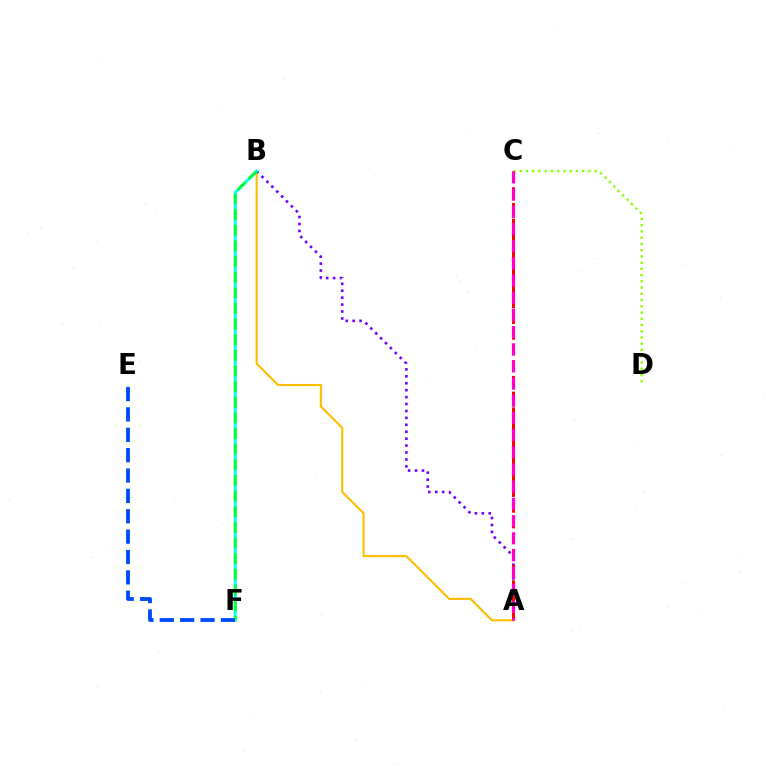{('A', 'B'): [{'color': '#ffbd00', 'line_style': 'solid', 'thickness': 1.52}, {'color': '#7200ff', 'line_style': 'dotted', 'thickness': 1.88}], ('C', 'D'): [{'color': '#84ff00', 'line_style': 'dotted', 'thickness': 1.7}], ('B', 'F'): [{'color': '#00fff6', 'line_style': 'solid', 'thickness': 2.09}, {'color': '#00ff39', 'line_style': 'dashed', 'thickness': 2.12}], ('A', 'C'): [{'color': '#ff0000', 'line_style': 'dashed', 'thickness': 2.14}, {'color': '#ff00cf', 'line_style': 'dashed', 'thickness': 2.33}], ('E', 'F'): [{'color': '#004bff', 'line_style': 'dashed', 'thickness': 2.77}]}